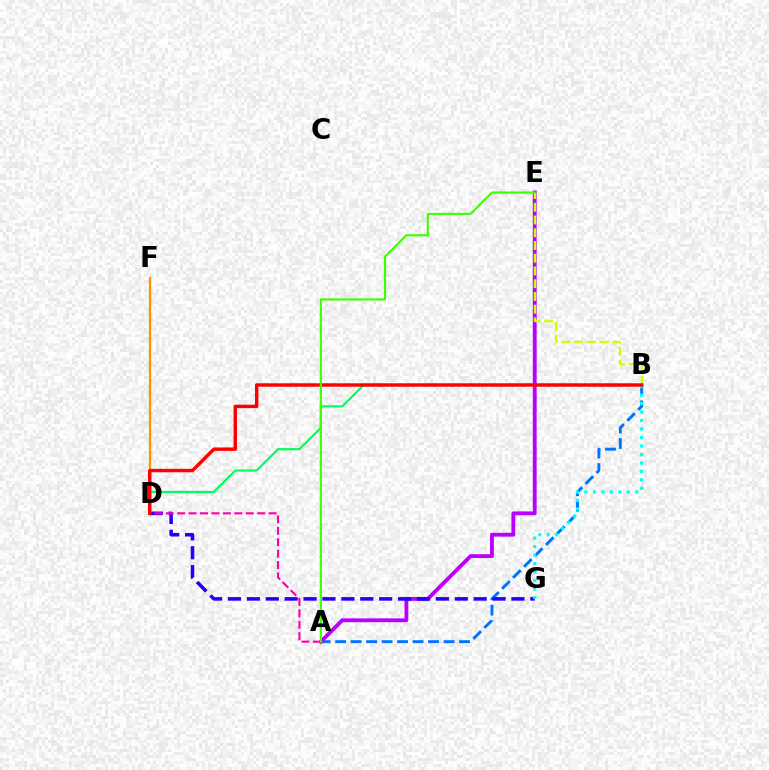{('A', 'B'): [{'color': '#0074ff', 'line_style': 'dashed', 'thickness': 2.1}], ('A', 'E'): [{'color': '#b900ff', 'line_style': 'solid', 'thickness': 2.76}, {'color': '#3dff00', 'line_style': 'solid', 'thickness': 1.53}], ('D', 'G'): [{'color': '#2500ff', 'line_style': 'dashed', 'thickness': 2.57}], ('D', 'F'): [{'color': '#ff9400', 'line_style': 'solid', 'thickness': 1.63}], ('B', 'E'): [{'color': '#d1ff00', 'line_style': 'dashed', 'thickness': 1.73}], ('A', 'D'): [{'color': '#ff00ac', 'line_style': 'dashed', 'thickness': 1.55}], ('B', 'G'): [{'color': '#00fff6', 'line_style': 'dotted', 'thickness': 2.3}], ('B', 'D'): [{'color': '#00ff5c', 'line_style': 'solid', 'thickness': 1.57}, {'color': '#ff0000', 'line_style': 'solid', 'thickness': 2.47}]}